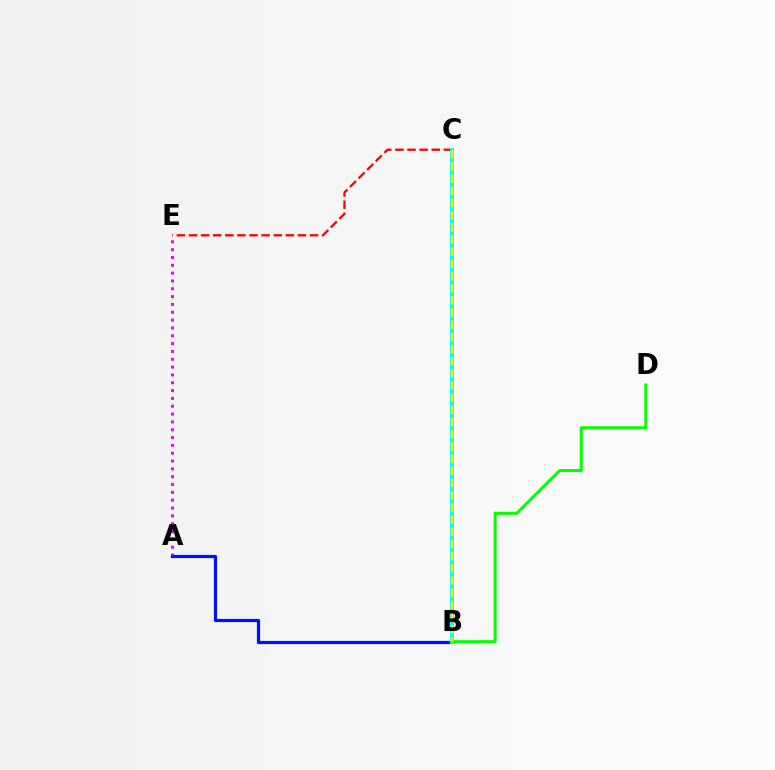{('A', 'E'): [{'color': '#ee00ff', 'line_style': 'dotted', 'thickness': 2.13}], ('A', 'B'): [{'color': '#0010ff', 'line_style': 'solid', 'thickness': 2.31}], ('C', 'E'): [{'color': '#ff0000', 'line_style': 'dashed', 'thickness': 1.65}], ('B', 'C'): [{'color': '#00fff6', 'line_style': 'solid', 'thickness': 2.89}, {'color': '#fcf500', 'line_style': 'dashed', 'thickness': 1.65}], ('B', 'D'): [{'color': '#08ff00', 'line_style': 'solid', 'thickness': 2.19}]}